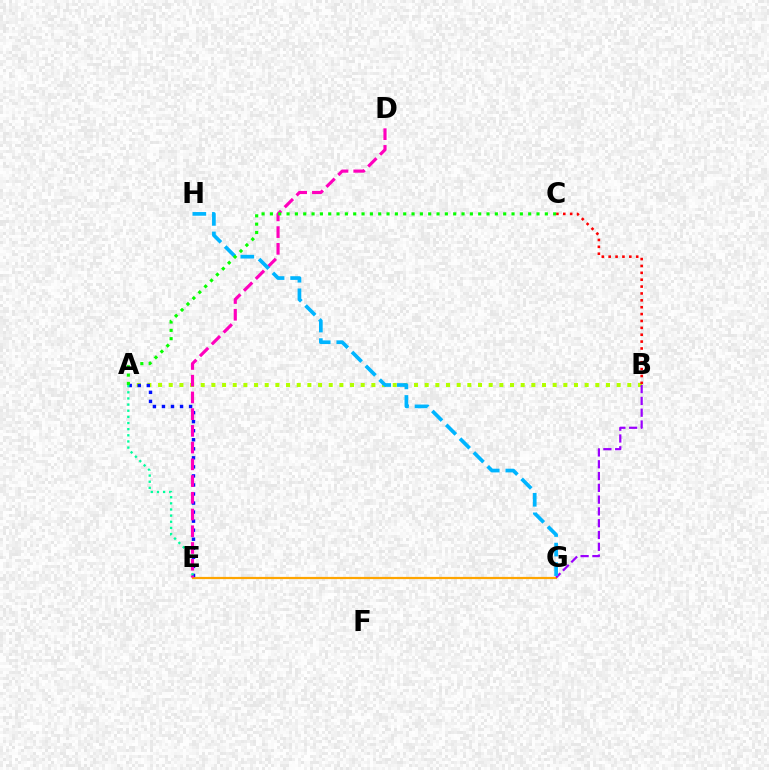{('A', 'B'): [{'color': '#b3ff00', 'line_style': 'dotted', 'thickness': 2.9}], ('E', 'G'): [{'color': '#ffa500', 'line_style': 'solid', 'thickness': 1.58}], ('A', 'E'): [{'color': '#0010ff', 'line_style': 'dotted', 'thickness': 2.46}, {'color': '#00ff9d', 'line_style': 'dotted', 'thickness': 1.67}], ('B', 'G'): [{'color': '#9b00ff', 'line_style': 'dashed', 'thickness': 1.6}], ('D', 'E'): [{'color': '#ff00bd', 'line_style': 'dashed', 'thickness': 2.27}], ('B', 'C'): [{'color': '#ff0000', 'line_style': 'dotted', 'thickness': 1.87}], ('G', 'H'): [{'color': '#00b5ff', 'line_style': 'dashed', 'thickness': 2.66}], ('A', 'C'): [{'color': '#08ff00', 'line_style': 'dotted', 'thickness': 2.26}]}